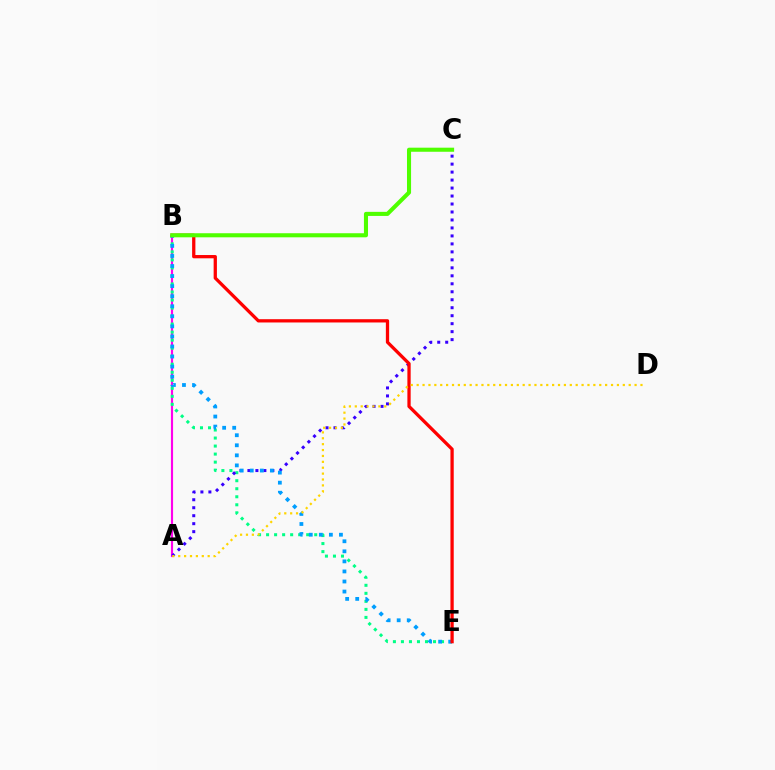{('A', 'B'): [{'color': '#ff00ed', 'line_style': 'solid', 'thickness': 1.54}], ('B', 'E'): [{'color': '#00ff86', 'line_style': 'dotted', 'thickness': 2.18}, {'color': '#009eff', 'line_style': 'dotted', 'thickness': 2.73}, {'color': '#ff0000', 'line_style': 'solid', 'thickness': 2.36}], ('A', 'C'): [{'color': '#3700ff', 'line_style': 'dotted', 'thickness': 2.17}], ('A', 'D'): [{'color': '#ffd500', 'line_style': 'dotted', 'thickness': 1.6}], ('B', 'C'): [{'color': '#4fff00', 'line_style': 'solid', 'thickness': 2.94}]}